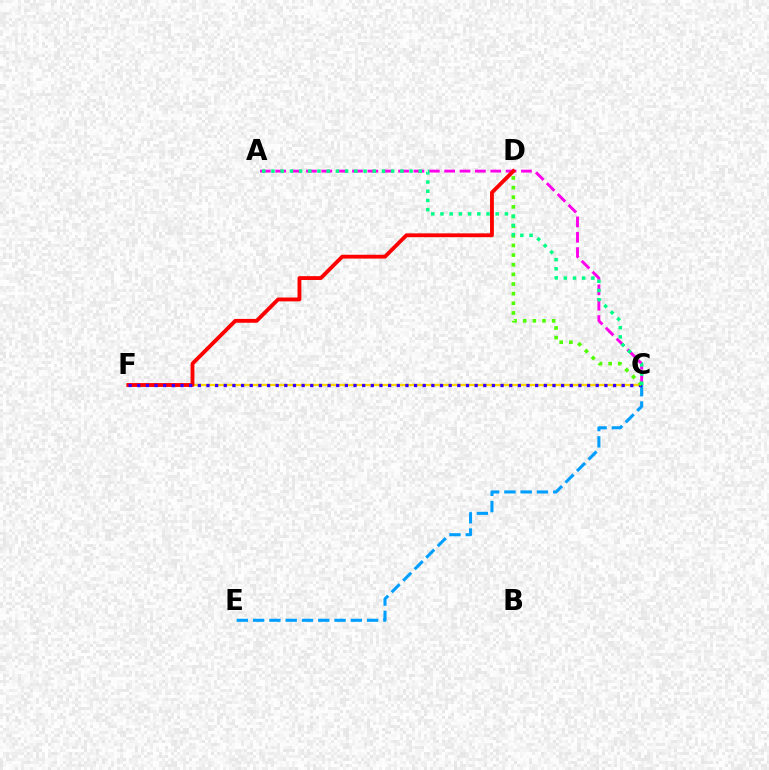{('C', 'F'): [{'color': '#ffd500', 'line_style': 'solid', 'thickness': 1.67}, {'color': '#3700ff', 'line_style': 'dotted', 'thickness': 2.35}], ('C', 'E'): [{'color': '#009eff', 'line_style': 'dashed', 'thickness': 2.21}], ('A', 'C'): [{'color': '#ff00ed', 'line_style': 'dashed', 'thickness': 2.09}, {'color': '#00ff86', 'line_style': 'dotted', 'thickness': 2.5}], ('D', 'F'): [{'color': '#ff0000', 'line_style': 'solid', 'thickness': 2.77}], ('C', 'D'): [{'color': '#4fff00', 'line_style': 'dotted', 'thickness': 2.62}]}